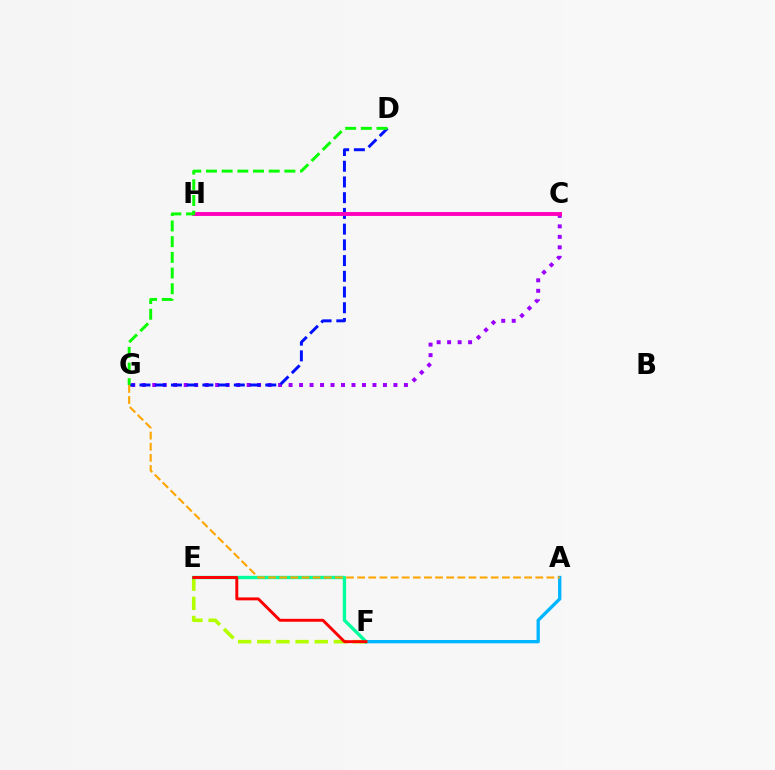{('A', 'F'): [{'color': '#00b5ff', 'line_style': 'solid', 'thickness': 2.39}], ('E', 'F'): [{'color': '#b3ff00', 'line_style': 'dashed', 'thickness': 2.6}, {'color': '#00ff9d', 'line_style': 'solid', 'thickness': 2.41}, {'color': '#ff0000', 'line_style': 'solid', 'thickness': 2.11}], ('C', 'G'): [{'color': '#9b00ff', 'line_style': 'dotted', 'thickness': 2.85}], ('D', 'G'): [{'color': '#0010ff', 'line_style': 'dashed', 'thickness': 2.14}, {'color': '#08ff00', 'line_style': 'dashed', 'thickness': 2.13}], ('C', 'H'): [{'color': '#ff00bd', 'line_style': 'solid', 'thickness': 2.8}], ('A', 'G'): [{'color': '#ffa500', 'line_style': 'dashed', 'thickness': 1.51}]}